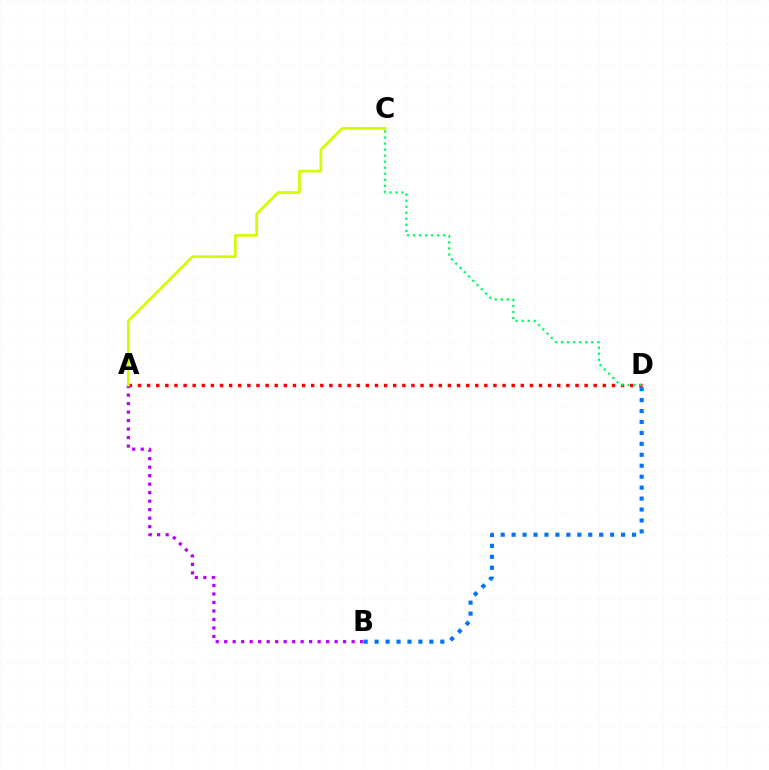{('A', 'D'): [{'color': '#ff0000', 'line_style': 'dotted', 'thickness': 2.48}], ('A', 'B'): [{'color': '#b900ff', 'line_style': 'dotted', 'thickness': 2.31}], ('A', 'C'): [{'color': '#d1ff00', 'line_style': 'solid', 'thickness': 1.99}], ('B', 'D'): [{'color': '#0074ff', 'line_style': 'dotted', 'thickness': 2.97}], ('C', 'D'): [{'color': '#00ff5c', 'line_style': 'dotted', 'thickness': 1.64}]}